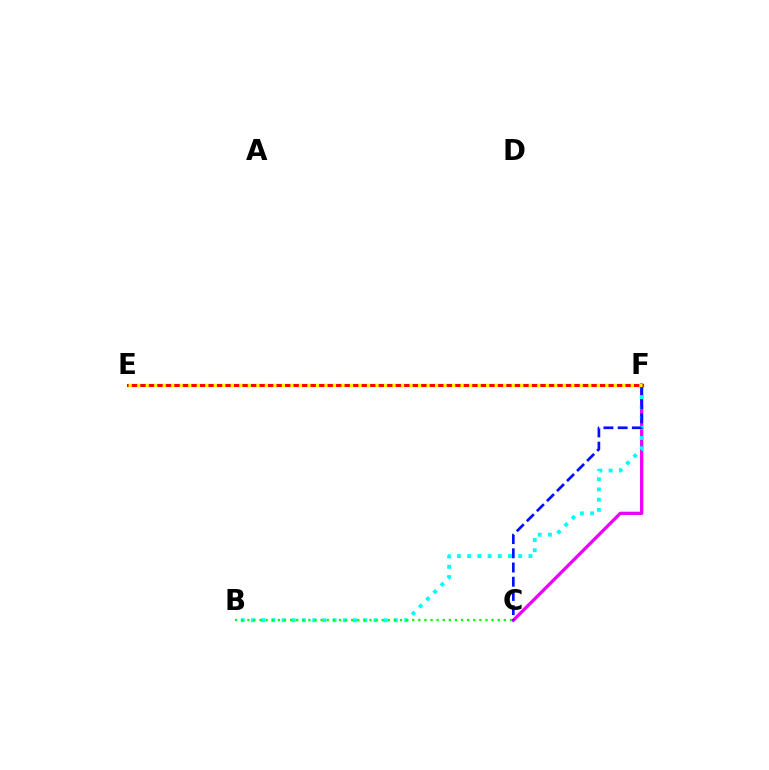{('C', 'F'): [{'color': '#ee00ff', 'line_style': 'solid', 'thickness': 2.36}, {'color': '#0010ff', 'line_style': 'dashed', 'thickness': 1.93}], ('B', 'F'): [{'color': '#00fff6', 'line_style': 'dotted', 'thickness': 2.78}], ('E', 'F'): [{'color': '#ff0000', 'line_style': 'solid', 'thickness': 2.22}, {'color': '#fcf500', 'line_style': 'dotted', 'thickness': 2.31}], ('B', 'C'): [{'color': '#08ff00', 'line_style': 'dotted', 'thickness': 1.66}]}